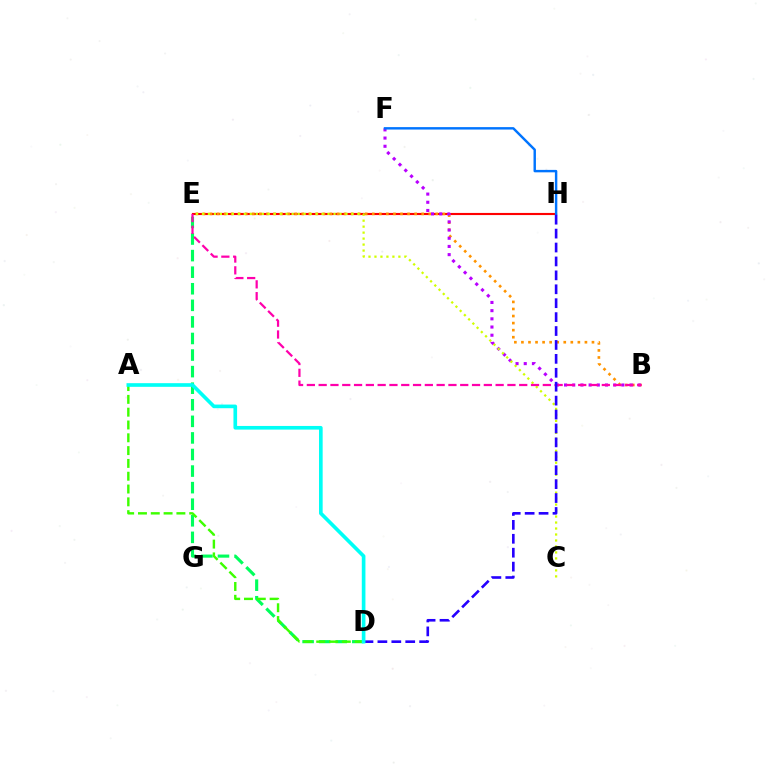{('E', 'H'): [{'color': '#ff0000', 'line_style': 'solid', 'thickness': 1.53}], ('B', 'E'): [{'color': '#ff9400', 'line_style': 'dotted', 'thickness': 1.92}, {'color': '#ff00ac', 'line_style': 'dashed', 'thickness': 1.6}], ('B', 'F'): [{'color': '#b900ff', 'line_style': 'dotted', 'thickness': 2.23}], ('C', 'E'): [{'color': '#d1ff00', 'line_style': 'dotted', 'thickness': 1.62}], ('D', 'E'): [{'color': '#00ff5c', 'line_style': 'dashed', 'thickness': 2.25}], ('F', 'H'): [{'color': '#0074ff', 'line_style': 'solid', 'thickness': 1.75}], ('A', 'D'): [{'color': '#3dff00', 'line_style': 'dashed', 'thickness': 1.74}, {'color': '#00fff6', 'line_style': 'solid', 'thickness': 2.63}], ('D', 'H'): [{'color': '#2500ff', 'line_style': 'dashed', 'thickness': 1.89}]}